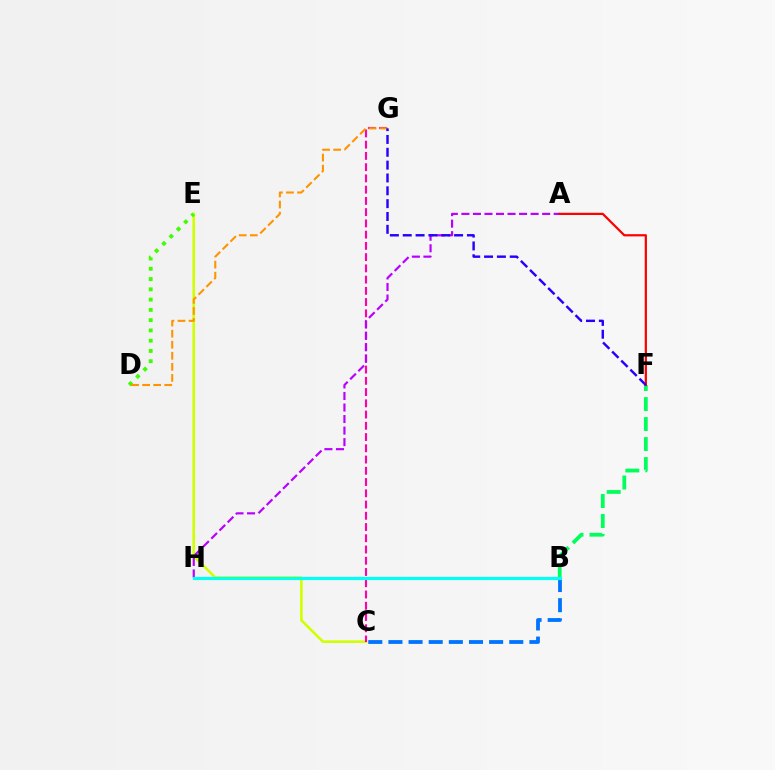{('C', 'E'): [{'color': '#d1ff00', 'line_style': 'solid', 'thickness': 1.88}], ('B', 'C'): [{'color': '#0074ff', 'line_style': 'dashed', 'thickness': 2.74}], ('C', 'G'): [{'color': '#ff00ac', 'line_style': 'dashed', 'thickness': 1.53}], ('A', 'H'): [{'color': '#b900ff', 'line_style': 'dashed', 'thickness': 1.57}], ('D', 'E'): [{'color': '#3dff00', 'line_style': 'dotted', 'thickness': 2.79}], ('B', 'F'): [{'color': '#00ff5c', 'line_style': 'dashed', 'thickness': 2.72}], ('B', 'H'): [{'color': '#00fff6', 'line_style': 'solid', 'thickness': 2.28}], ('A', 'F'): [{'color': '#ff0000', 'line_style': 'solid', 'thickness': 1.6}], ('D', 'G'): [{'color': '#ff9400', 'line_style': 'dashed', 'thickness': 1.5}], ('F', 'G'): [{'color': '#2500ff', 'line_style': 'dashed', 'thickness': 1.74}]}